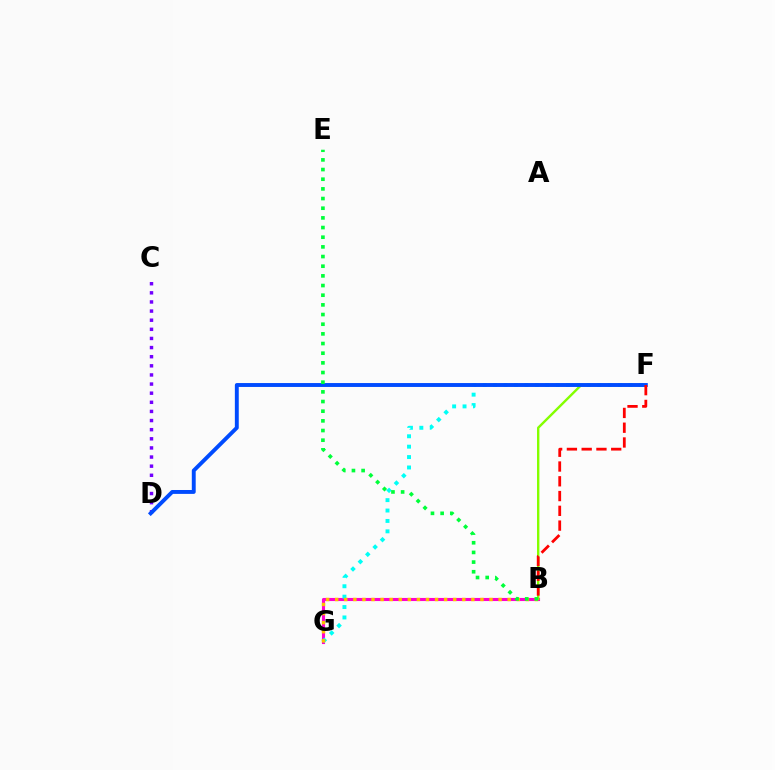{('B', 'G'): [{'color': '#ff00cf', 'line_style': 'solid', 'thickness': 2.23}, {'color': '#ffbd00', 'line_style': 'dotted', 'thickness': 2.47}], ('C', 'D'): [{'color': '#7200ff', 'line_style': 'dotted', 'thickness': 2.48}], ('F', 'G'): [{'color': '#00fff6', 'line_style': 'dotted', 'thickness': 2.83}], ('B', 'F'): [{'color': '#84ff00', 'line_style': 'solid', 'thickness': 1.72}, {'color': '#ff0000', 'line_style': 'dashed', 'thickness': 2.01}], ('D', 'F'): [{'color': '#004bff', 'line_style': 'solid', 'thickness': 2.81}], ('B', 'E'): [{'color': '#00ff39', 'line_style': 'dotted', 'thickness': 2.63}]}